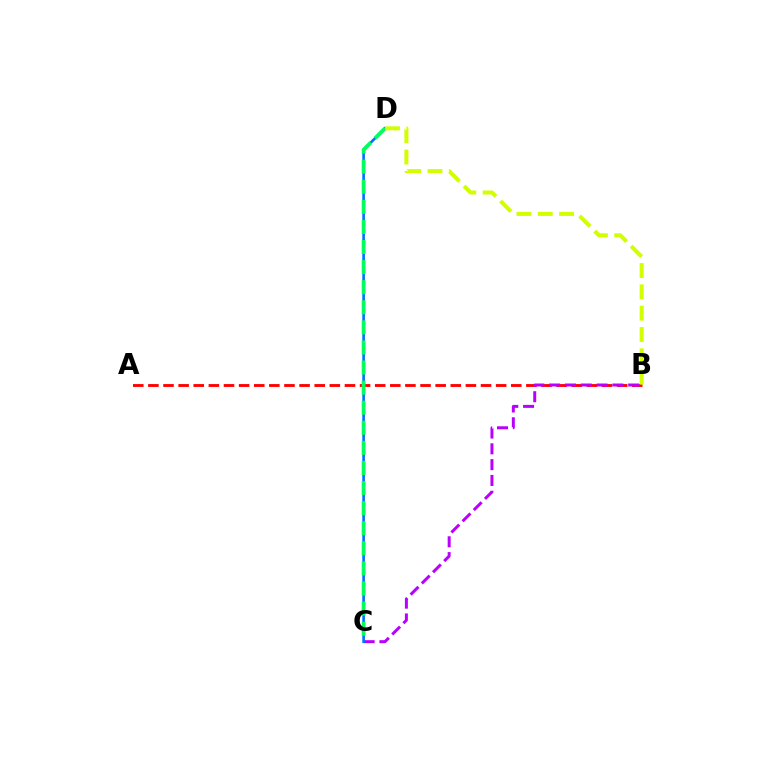{('A', 'B'): [{'color': '#ff0000', 'line_style': 'dashed', 'thickness': 2.05}], ('B', 'C'): [{'color': '#b900ff', 'line_style': 'dashed', 'thickness': 2.15}], ('C', 'D'): [{'color': '#0074ff', 'line_style': 'solid', 'thickness': 1.91}, {'color': '#00ff5c', 'line_style': 'dashed', 'thickness': 2.73}], ('B', 'D'): [{'color': '#d1ff00', 'line_style': 'dashed', 'thickness': 2.9}]}